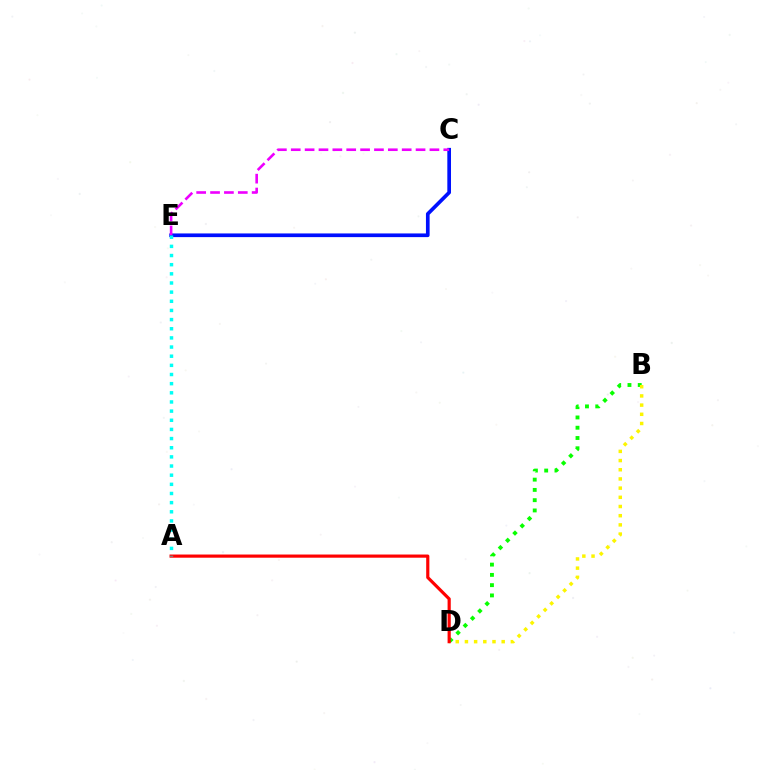{('B', 'D'): [{'color': '#08ff00', 'line_style': 'dotted', 'thickness': 2.79}, {'color': '#fcf500', 'line_style': 'dotted', 'thickness': 2.5}], ('A', 'D'): [{'color': '#ff0000', 'line_style': 'solid', 'thickness': 2.28}], ('C', 'E'): [{'color': '#0010ff', 'line_style': 'solid', 'thickness': 2.65}, {'color': '#ee00ff', 'line_style': 'dashed', 'thickness': 1.88}], ('A', 'E'): [{'color': '#00fff6', 'line_style': 'dotted', 'thickness': 2.49}]}